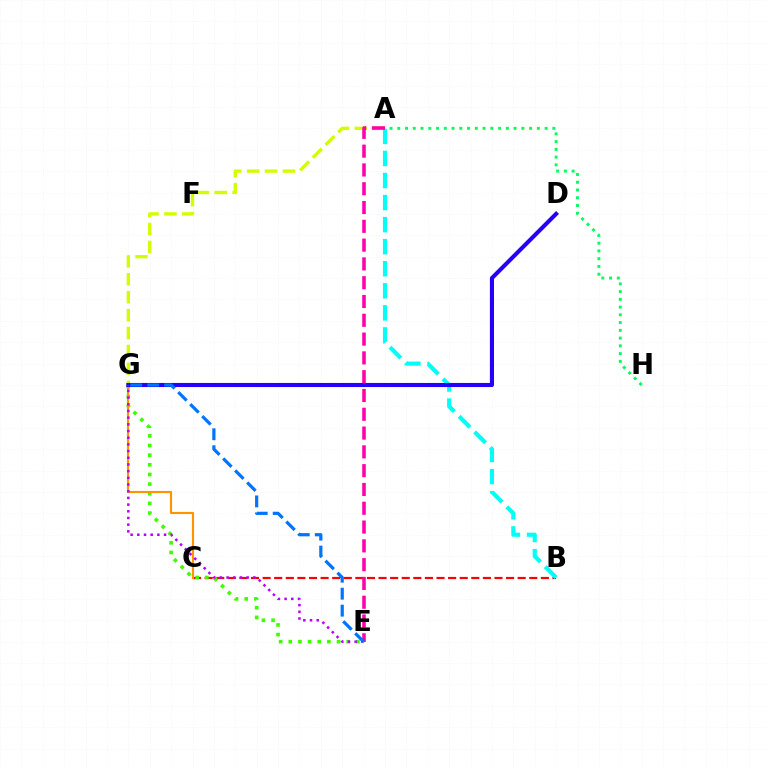{('B', 'C'): [{'color': '#ff0000', 'line_style': 'dashed', 'thickness': 1.58}], ('E', 'G'): [{'color': '#3dff00', 'line_style': 'dotted', 'thickness': 2.62}, {'color': '#b900ff', 'line_style': 'dotted', 'thickness': 1.82}, {'color': '#0074ff', 'line_style': 'dashed', 'thickness': 2.31}], ('A', 'G'): [{'color': '#d1ff00', 'line_style': 'dashed', 'thickness': 2.43}], ('A', 'H'): [{'color': '#00ff5c', 'line_style': 'dotted', 'thickness': 2.11}], ('A', 'B'): [{'color': '#00fff6', 'line_style': 'dashed', 'thickness': 3.0}], ('C', 'G'): [{'color': '#ff9400', 'line_style': 'solid', 'thickness': 1.53}], ('D', 'G'): [{'color': '#2500ff', 'line_style': 'solid', 'thickness': 2.95}], ('A', 'E'): [{'color': '#ff00ac', 'line_style': 'dashed', 'thickness': 2.55}]}